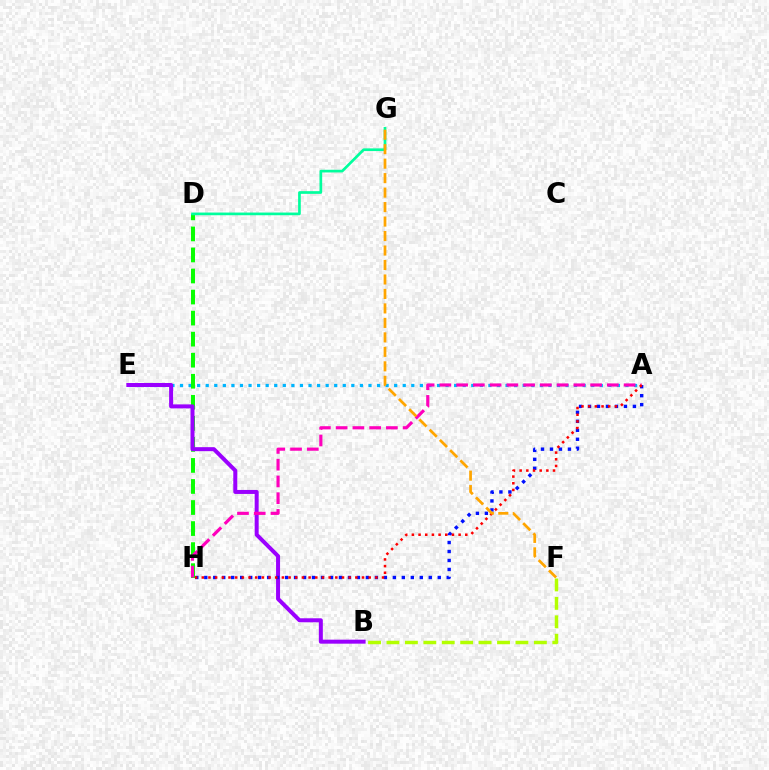{('A', 'E'): [{'color': '#00b5ff', 'line_style': 'dotted', 'thickness': 2.33}], ('D', 'H'): [{'color': '#08ff00', 'line_style': 'dashed', 'thickness': 2.86}], ('B', 'E'): [{'color': '#9b00ff', 'line_style': 'solid', 'thickness': 2.88}], ('A', 'H'): [{'color': '#0010ff', 'line_style': 'dotted', 'thickness': 2.44}, {'color': '#ff00bd', 'line_style': 'dashed', 'thickness': 2.28}, {'color': '#ff0000', 'line_style': 'dotted', 'thickness': 1.81}], ('B', 'F'): [{'color': '#b3ff00', 'line_style': 'dashed', 'thickness': 2.5}], ('D', 'G'): [{'color': '#00ff9d', 'line_style': 'solid', 'thickness': 1.93}], ('F', 'G'): [{'color': '#ffa500', 'line_style': 'dashed', 'thickness': 1.97}]}